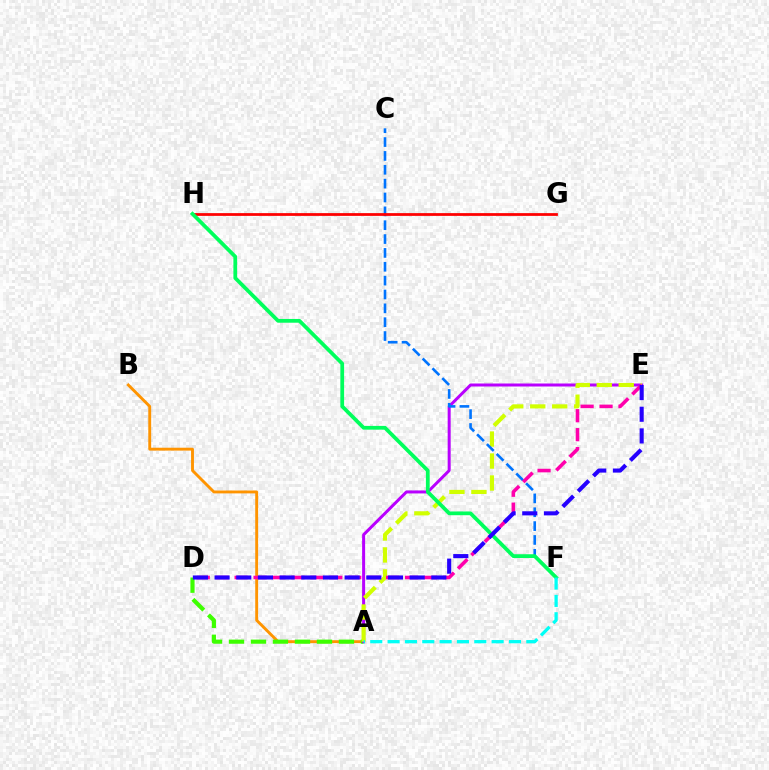{('A', 'B'): [{'color': '#ff9400', 'line_style': 'solid', 'thickness': 2.08}], ('A', 'D'): [{'color': '#3dff00', 'line_style': 'dashed', 'thickness': 2.99}], ('A', 'E'): [{'color': '#b900ff', 'line_style': 'solid', 'thickness': 2.16}, {'color': '#d1ff00', 'line_style': 'dashed', 'thickness': 2.99}], ('C', 'F'): [{'color': '#0074ff', 'line_style': 'dashed', 'thickness': 1.88}], ('D', 'E'): [{'color': '#ff00ac', 'line_style': 'dashed', 'thickness': 2.57}, {'color': '#2500ff', 'line_style': 'dashed', 'thickness': 2.94}], ('G', 'H'): [{'color': '#ff0000', 'line_style': 'solid', 'thickness': 1.99}], ('F', 'H'): [{'color': '#00ff5c', 'line_style': 'solid', 'thickness': 2.71}], ('A', 'F'): [{'color': '#00fff6', 'line_style': 'dashed', 'thickness': 2.36}]}